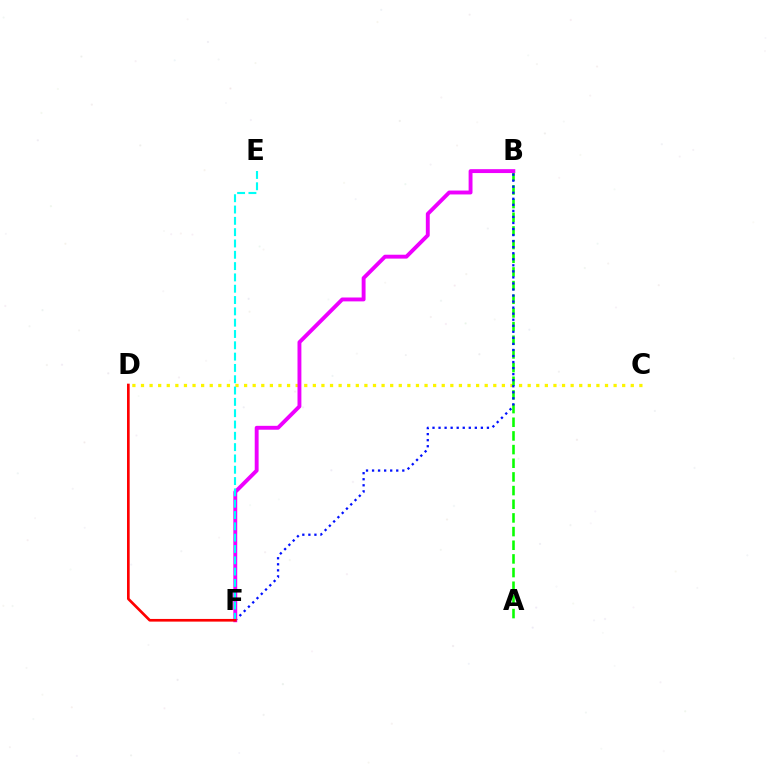{('C', 'D'): [{'color': '#fcf500', 'line_style': 'dotted', 'thickness': 2.33}], ('A', 'B'): [{'color': '#08ff00', 'line_style': 'dashed', 'thickness': 1.86}], ('B', 'F'): [{'color': '#0010ff', 'line_style': 'dotted', 'thickness': 1.64}, {'color': '#ee00ff', 'line_style': 'solid', 'thickness': 2.8}], ('E', 'F'): [{'color': '#00fff6', 'line_style': 'dashed', 'thickness': 1.54}], ('D', 'F'): [{'color': '#ff0000', 'line_style': 'solid', 'thickness': 1.93}]}